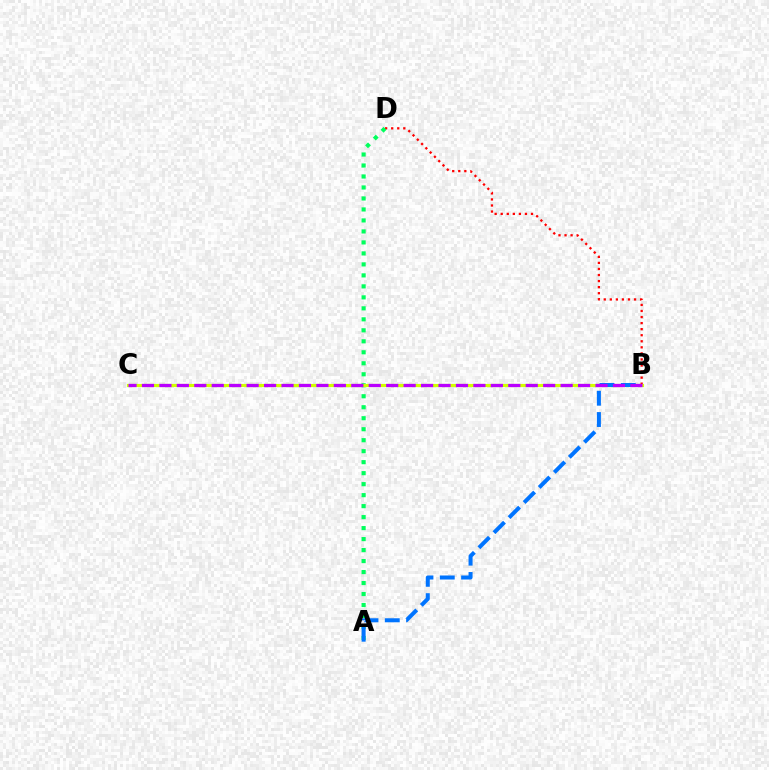{('B', 'D'): [{'color': '#ff0000', 'line_style': 'dotted', 'thickness': 1.65}], ('A', 'D'): [{'color': '#00ff5c', 'line_style': 'dotted', 'thickness': 2.99}], ('B', 'C'): [{'color': '#d1ff00', 'line_style': 'solid', 'thickness': 2.26}, {'color': '#b900ff', 'line_style': 'dashed', 'thickness': 2.37}], ('A', 'B'): [{'color': '#0074ff', 'line_style': 'dashed', 'thickness': 2.89}]}